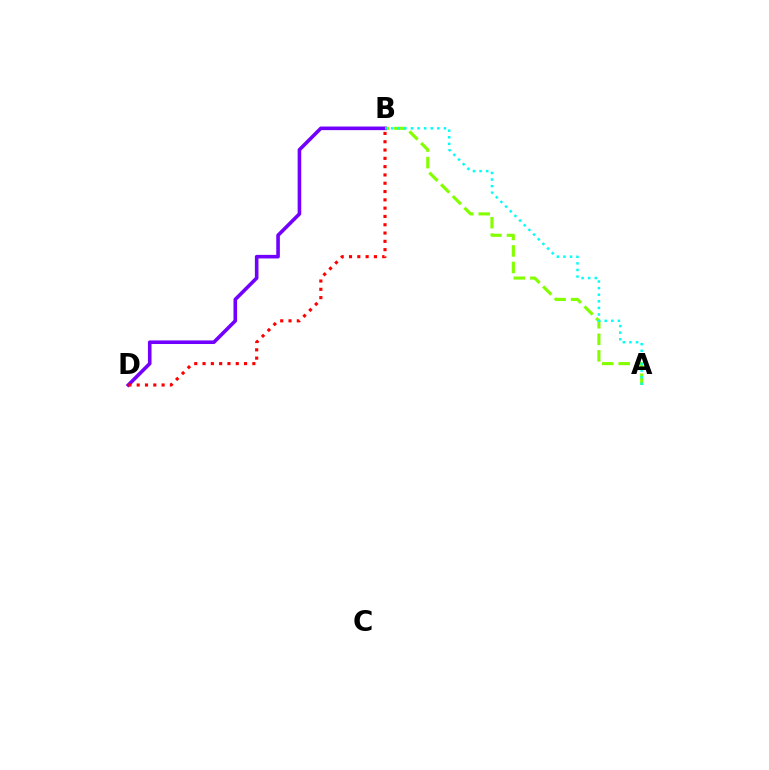{('A', 'B'): [{'color': '#84ff00', 'line_style': 'dashed', 'thickness': 2.25}, {'color': '#00fff6', 'line_style': 'dotted', 'thickness': 1.79}], ('B', 'D'): [{'color': '#7200ff', 'line_style': 'solid', 'thickness': 2.59}, {'color': '#ff0000', 'line_style': 'dotted', 'thickness': 2.26}]}